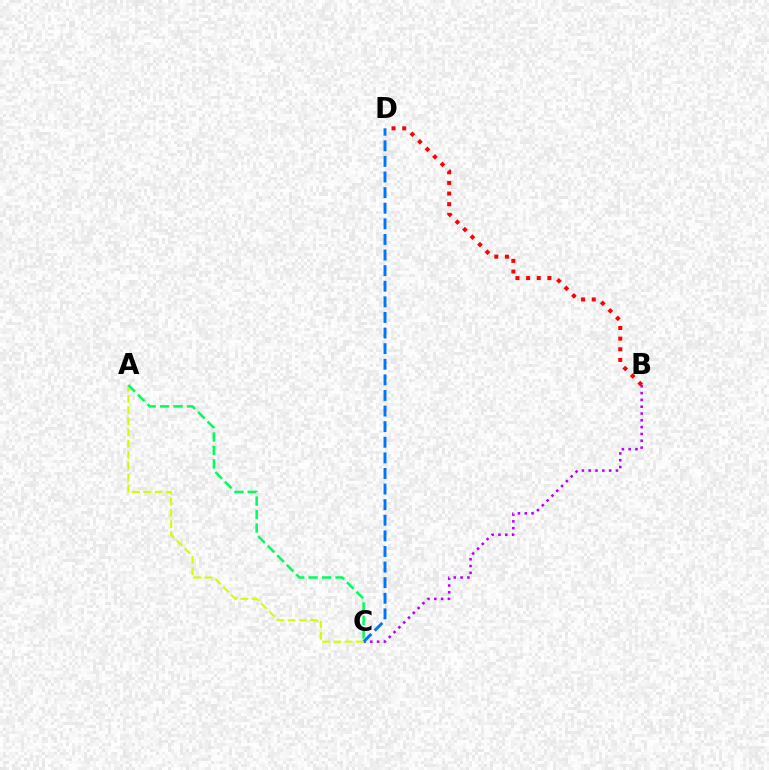{('B', 'D'): [{'color': '#ff0000', 'line_style': 'dotted', 'thickness': 2.89}], ('B', 'C'): [{'color': '#b900ff', 'line_style': 'dotted', 'thickness': 1.85}], ('C', 'D'): [{'color': '#0074ff', 'line_style': 'dashed', 'thickness': 2.12}], ('A', 'C'): [{'color': '#d1ff00', 'line_style': 'dashed', 'thickness': 1.52}, {'color': '#00ff5c', 'line_style': 'dashed', 'thickness': 1.83}]}